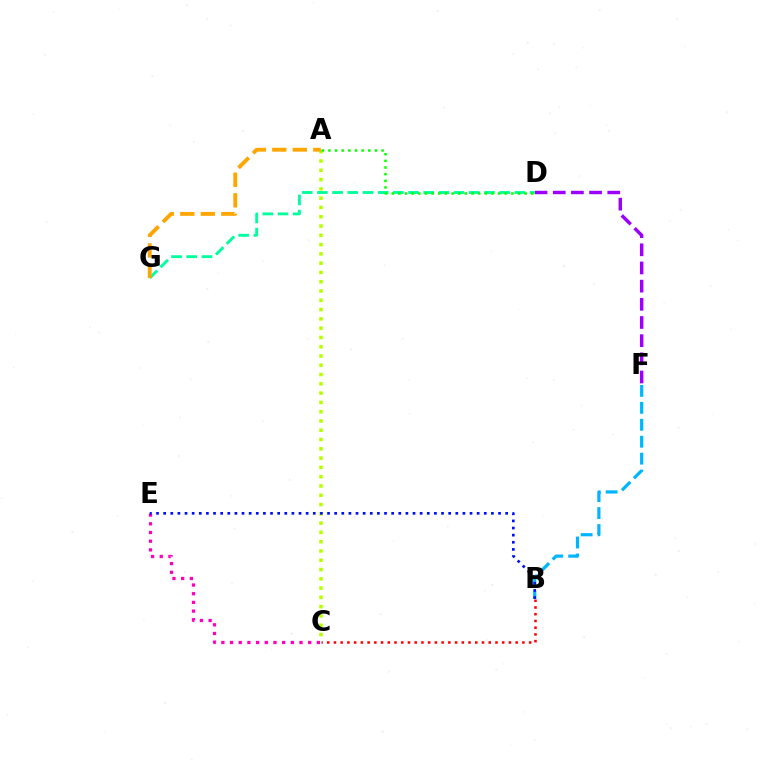{('B', 'C'): [{'color': '#ff0000', 'line_style': 'dotted', 'thickness': 1.83}], ('C', 'E'): [{'color': '#ff00bd', 'line_style': 'dotted', 'thickness': 2.36}], ('A', 'C'): [{'color': '#b3ff00', 'line_style': 'dotted', 'thickness': 2.52}], ('B', 'F'): [{'color': '#00b5ff', 'line_style': 'dashed', 'thickness': 2.3}], ('D', 'F'): [{'color': '#9b00ff', 'line_style': 'dashed', 'thickness': 2.47}], ('B', 'E'): [{'color': '#0010ff', 'line_style': 'dotted', 'thickness': 1.94}], ('D', 'G'): [{'color': '#00ff9d', 'line_style': 'dashed', 'thickness': 2.06}], ('A', 'D'): [{'color': '#08ff00', 'line_style': 'dotted', 'thickness': 1.81}], ('A', 'G'): [{'color': '#ffa500', 'line_style': 'dashed', 'thickness': 2.79}]}